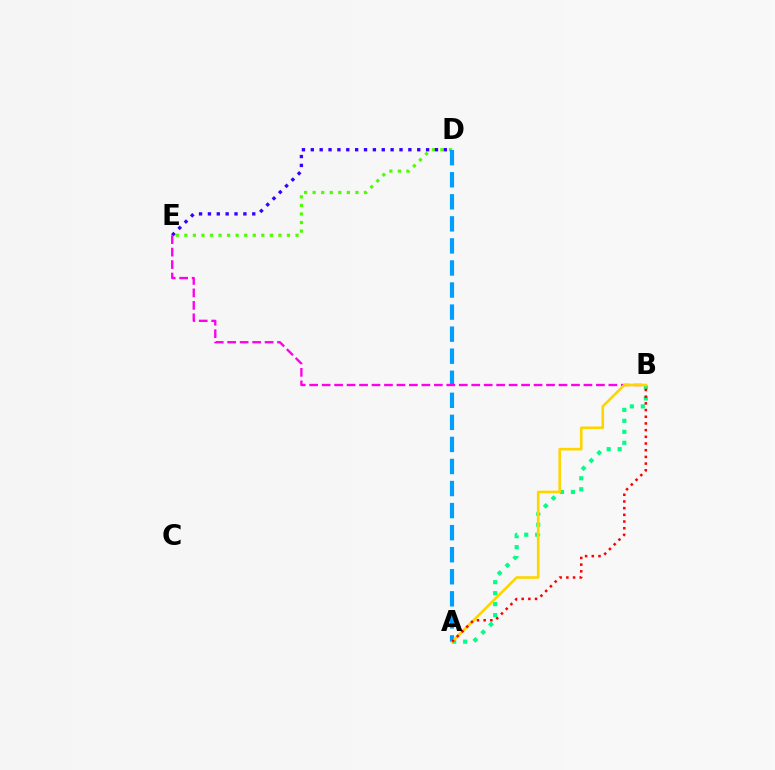{('A', 'B'): [{'color': '#00ff86', 'line_style': 'dotted', 'thickness': 2.99}, {'color': '#ffd500', 'line_style': 'solid', 'thickness': 1.9}, {'color': '#ff0000', 'line_style': 'dotted', 'thickness': 1.82}], ('D', 'E'): [{'color': '#4fff00', 'line_style': 'dotted', 'thickness': 2.32}, {'color': '#3700ff', 'line_style': 'dotted', 'thickness': 2.41}], ('A', 'D'): [{'color': '#009eff', 'line_style': 'dashed', 'thickness': 3.0}], ('B', 'E'): [{'color': '#ff00ed', 'line_style': 'dashed', 'thickness': 1.69}]}